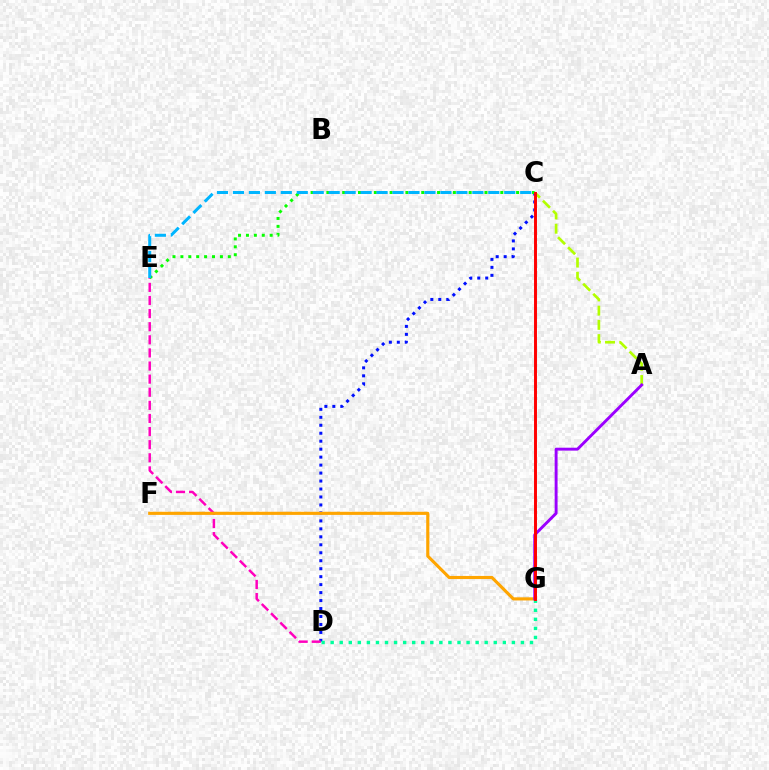{('C', 'D'): [{'color': '#0010ff', 'line_style': 'dotted', 'thickness': 2.17}], ('D', 'E'): [{'color': '#ff00bd', 'line_style': 'dashed', 'thickness': 1.78}], ('C', 'E'): [{'color': '#08ff00', 'line_style': 'dotted', 'thickness': 2.15}, {'color': '#00b5ff', 'line_style': 'dashed', 'thickness': 2.17}], ('F', 'G'): [{'color': '#ffa500', 'line_style': 'solid', 'thickness': 2.25}], ('A', 'C'): [{'color': '#b3ff00', 'line_style': 'dashed', 'thickness': 1.93}], ('A', 'G'): [{'color': '#9b00ff', 'line_style': 'solid', 'thickness': 2.1}], ('D', 'G'): [{'color': '#00ff9d', 'line_style': 'dotted', 'thickness': 2.46}], ('C', 'G'): [{'color': '#ff0000', 'line_style': 'solid', 'thickness': 2.12}]}